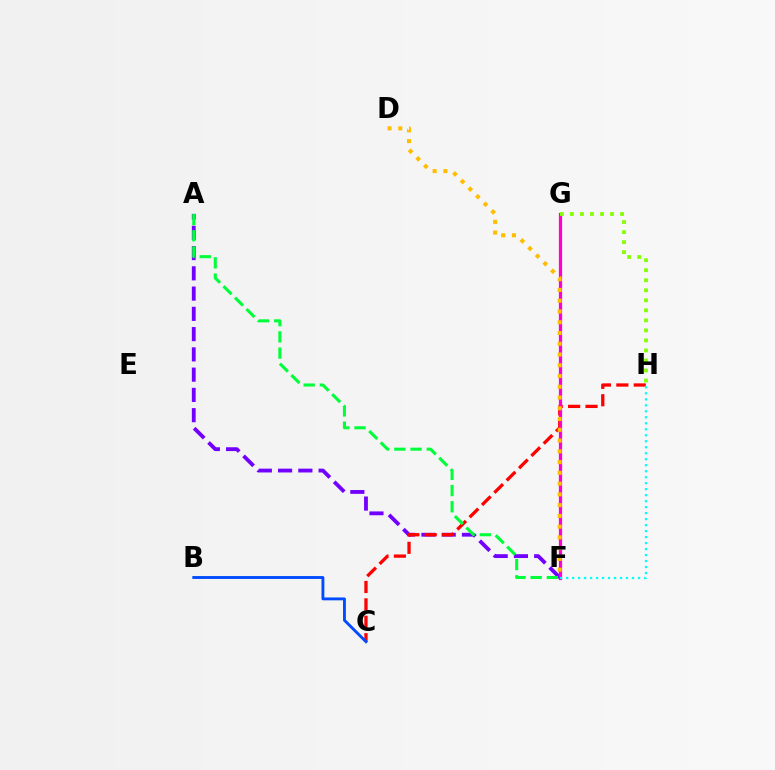{('A', 'F'): [{'color': '#7200ff', 'line_style': 'dashed', 'thickness': 2.75}, {'color': '#00ff39', 'line_style': 'dashed', 'thickness': 2.2}], ('C', 'H'): [{'color': '#ff0000', 'line_style': 'dashed', 'thickness': 2.36}], ('F', 'G'): [{'color': '#ff00cf', 'line_style': 'solid', 'thickness': 2.34}], ('B', 'C'): [{'color': '#004bff', 'line_style': 'solid', 'thickness': 2.06}], ('F', 'H'): [{'color': '#00fff6', 'line_style': 'dotted', 'thickness': 1.63}], ('D', 'F'): [{'color': '#ffbd00', 'line_style': 'dotted', 'thickness': 2.92}], ('G', 'H'): [{'color': '#84ff00', 'line_style': 'dotted', 'thickness': 2.72}]}